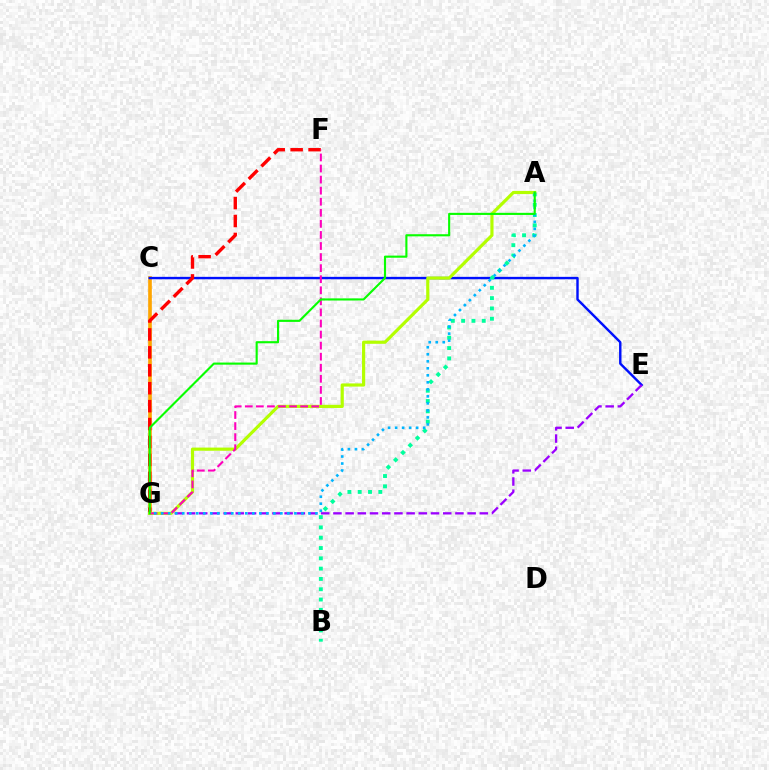{('C', 'G'): [{'color': '#ffa500', 'line_style': 'solid', 'thickness': 2.63}], ('C', 'E'): [{'color': '#0010ff', 'line_style': 'solid', 'thickness': 1.74}], ('F', 'G'): [{'color': '#ff0000', 'line_style': 'dashed', 'thickness': 2.44}, {'color': '#ff00bd', 'line_style': 'dashed', 'thickness': 1.5}], ('A', 'B'): [{'color': '#00ff9d', 'line_style': 'dotted', 'thickness': 2.8}], ('E', 'G'): [{'color': '#9b00ff', 'line_style': 'dashed', 'thickness': 1.66}], ('A', 'G'): [{'color': '#b3ff00', 'line_style': 'solid', 'thickness': 2.28}, {'color': '#00b5ff', 'line_style': 'dotted', 'thickness': 1.9}, {'color': '#08ff00', 'line_style': 'solid', 'thickness': 1.53}]}